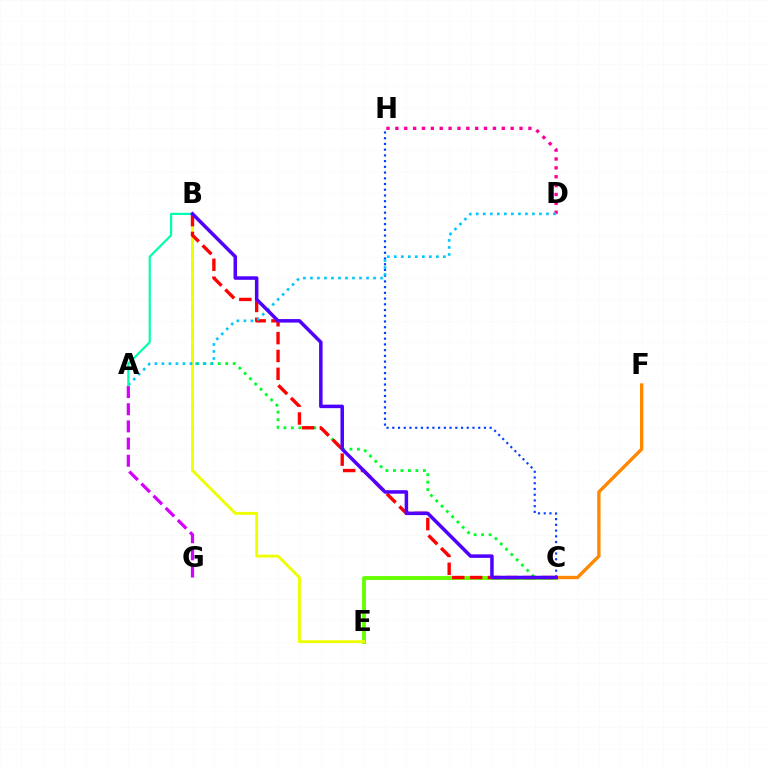{('C', 'E'): [{'color': '#66ff00', 'line_style': 'solid', 'thickness': 2.78}], ('B', 'C'): [{'color': '#00ff27', 'line_style': 'dotted', 'thickness': 2.03}, {'color': '#ff0000', 'line_style': 'dashed', 'thickness': 2.42}, {'color': '#4f00ff', 'line_style': 'solid', 'thickness': 2.53}], ('B', 'E'): [{'color': '#eeff00', 'line_style': 'solid', 'thickness': 2.06}], ('C', 'F'): [{'color': '#ff8800', 'line_style': 'solid', 'thickness': 2.41}], ('C', 'H'): [{'color': '#003fff', 'line_style': 'dotted', 'thickness': 1.56}], ('D', 'H'): [{'color': '#ff00a0', 'line_style': 'dotted', 'thickness': 2.41}], ('A', 'G'): [{'color': '#d600ff', 'line_style': 'dashed', 'thickness': 2.33}], ('A', 'D'): [{'color': '#00c7ff', 'line_style': 'dotted', 'thickness': 1.91}], ('A', 'B'): [{'color': '#00ffaf', 'line_style': 'solid', 'thickness': 1.58}]}